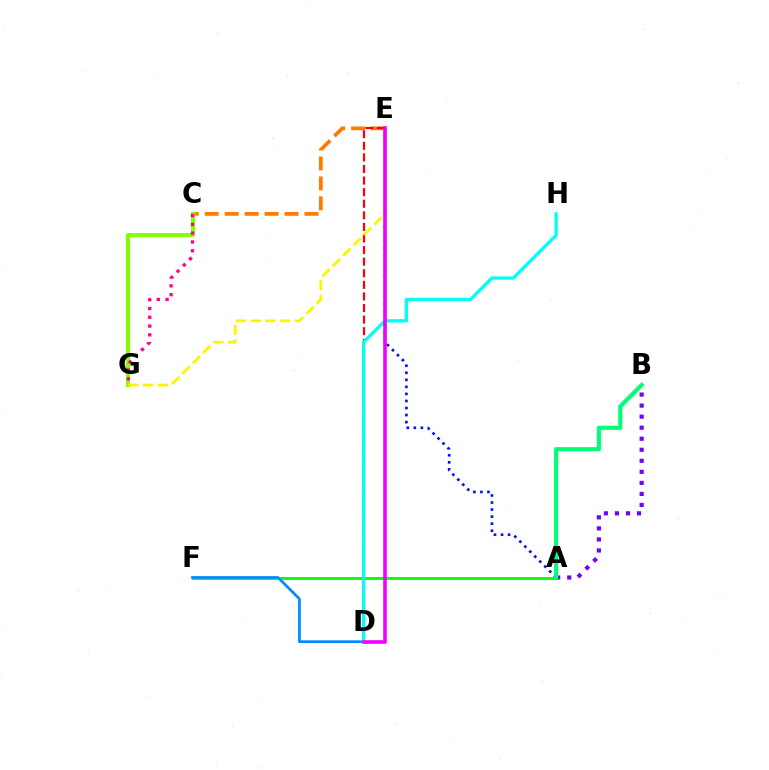{('A', 'F'): [{'color': '#08ff00', 'line_style': 'solid', 'thickness': 2.07}], ('C', 'E'): [{'color': '#ff7c00', 'line_style': 'dashed', 'thickness': 2.71}], ('D', 'F'): [{'color': '#008cff', 'line_style': 'solid', 'thickness': 1.97}], ('C', 'G'): [{'color': '#84ff00', 'line_style': 'solid', 'thickness': 2.88}, {'color': '#ff0094', 'line_style': 'dotted', 'thickness': 2.39}], ('A', 'B'): [{'color': '#7200ff', 'line_style': 'dotted', 'thickness': 3.0}, {'color': '#00ff74', 'line_style': 'solid', 'thickness': 2.94}], ('A', 'E'): [{'color': '#0010ff', 'line_style': 'dotted', 'thickness': 1.91}], ('D', 'E'): [{'color': '#ff0000', 'line_style': 'dashed', 'thickness': 1.57}, {'color': '#ee00ff', 'line_style': 'solid', 'thickness': 2.58}], ('E', 'G'): [{'color': '#fcf500', 'line_style': 'dashed', 'thickness': 1.99}], ('D', 'H'): [{'color': '#00fff6', 'line_style': 'solid', 'thickness': 2.37}]}